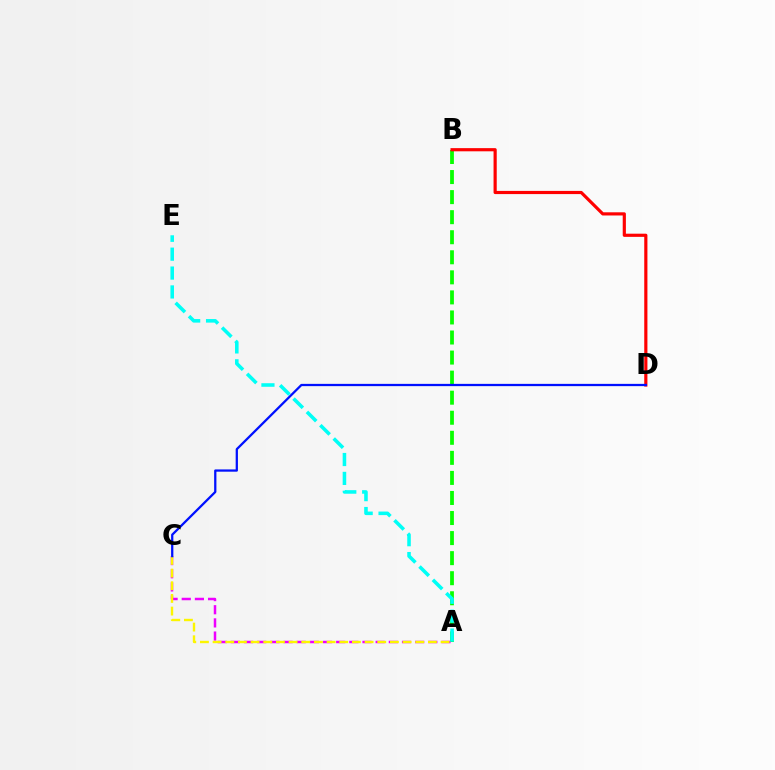{('A', 'B'): [{'color': '#08ff00', 'line_style': 'dashed', 'thickness': 2.72}], ('A', 'C'): [{'color': '#ee00ff', 'line_style': 'dashed', 'thickness': 1.79}, {'color': '#fcf500', 'line_style': 'dashed', 'thickness': 1.72}], ('B', 'D'): [{'color': '#ff0000', 'line_style': 'solid', 'thickness': 2.28}], ('A', 'E'): [{'color': '#00fff6', 'line_style': 'dashed', 'thickness': 2.57}], ('C', 'D'): [{'color': '#0010ff', 'line_style': 'solid', 'thickness': 1.63}]}